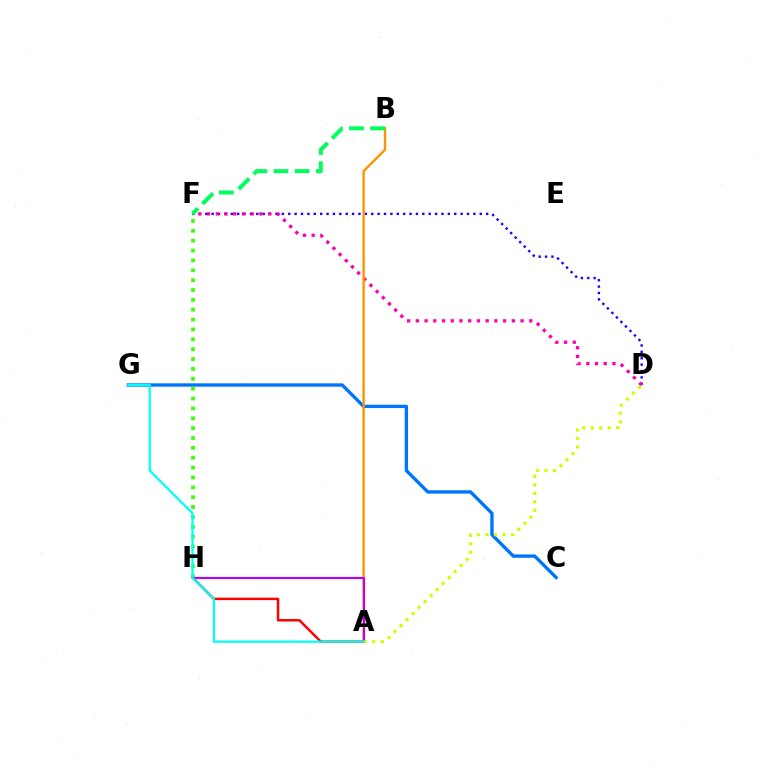{('C', 'G'): [{'color': '#0074ff', 'line_style': 'solid', 'thickness': 2.41}], ('D', 'F'): [{'color': '#2500ff', 'line_style': 'dotted', 'thickness': 1.73}, {'color': '#ff00ac', 'line_style': 'dotted', 'thickness': 2.37}], ('A', 'B'): [{'color': '#ff9400', 'line_style': 'solid', 'thickness': 1.73}], ('F', 'H'): [{'color': '#3dff00', 'line_style': 'dotted', 'thickness': 2.68}], ('B', 'F'): [{'color': '#00ff5c', 'line_style': 'dashed', 'thickness': 2.87}], ('A', 'H'): [{'color': '#ff0000', 'line_style': 'solid', 'thickness': 1.78}, {'color': '#b900ff', 'line_style': 'solid', 'thickness': 1.53}], ('A', 'D'): [{'color': '#d1ff00', 'line_style': 'dotted', 'thickness': 2.31}], ('A', 'G'): [{'color': '#00fff6', 'line_style': 'solid', 'thickness': 1.6}]}